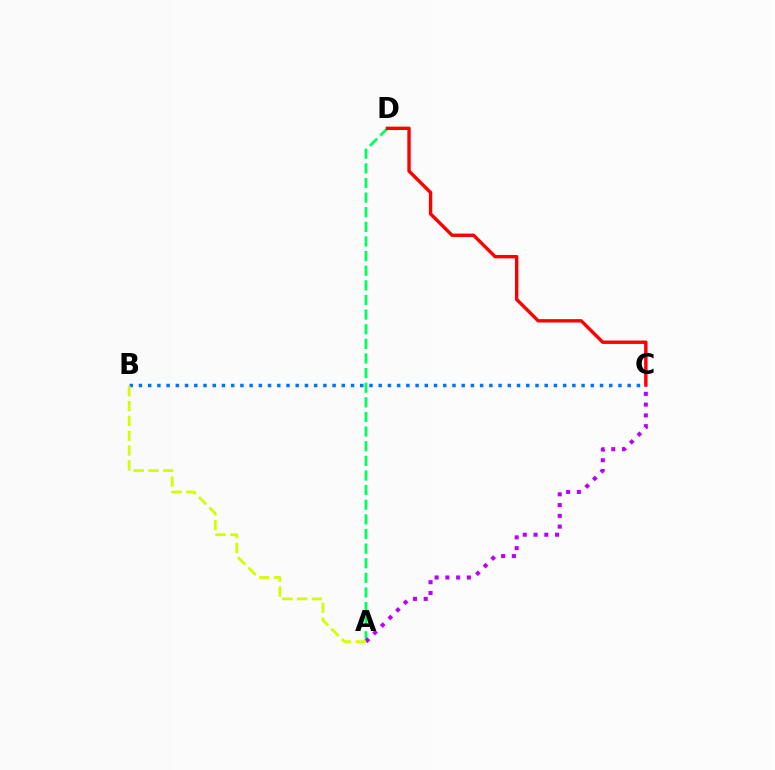{('A', 'D'): [{'color': '#00ff5c', 'line_style': 'dashed', 'thickness': 1.99}], ('B', 'C'): [{'color': '#0074ff', 'line_style': 'dotted', 'thickness': 2.51}], ('C', 'D'): [{'color': '#ff0000', 'line_style': 'solid', 'thickness': 2.44}], ('A', 'C'): [{'color': '#b900ff', 'line_style': 'dotted', 'thickness': 2.92}], ('A', 'B'): [{'color': '#d1ff00', 'line_style': 'dashed', 'thickness': 2.01}]}